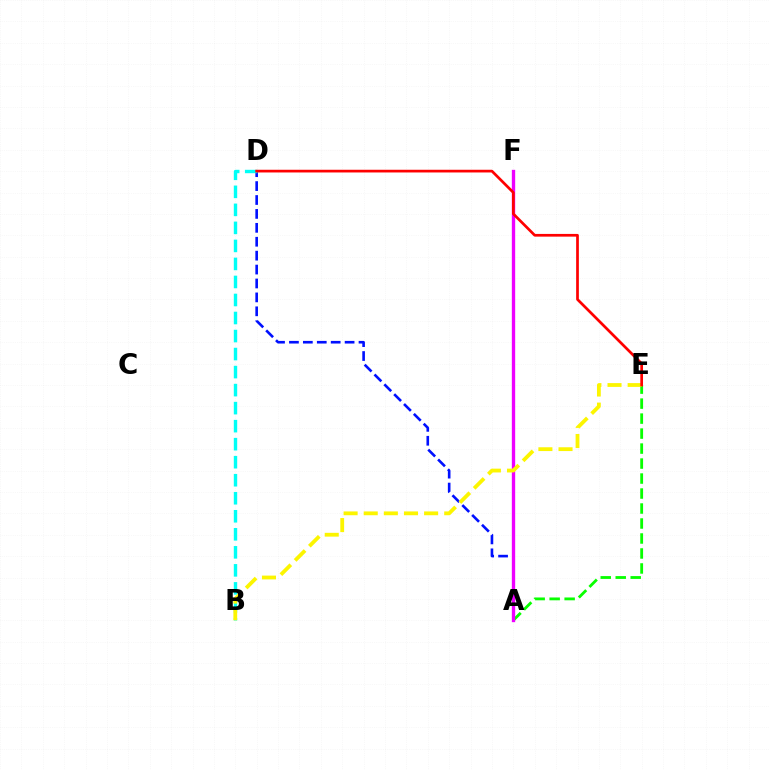{('A', 'E'): [{'color': '#08ff00', 'line_style': 'dashed', 'thickness': 2.04}], ('A', 'D'): [{'color': '#0010ff', 'line_style': 'dashed', 'thickness': 1.89}], ('B', 'D'): [{'color': '#00fff6', 'line_style': 'dashed', 'thickness': 2.45}], ('A', 'F'): [{'color': '#ee00ff', 'line_style': 'solid', 'thickness': 2.41}], ('B', 'E'): [{'color': '#fcf500', 'line_style': 'dashed', 'thickness': 2.73}], ('D', 'E'): [{'color': '#ff0000', 'line_style': 'solid', 'thickness': 1.95}]}